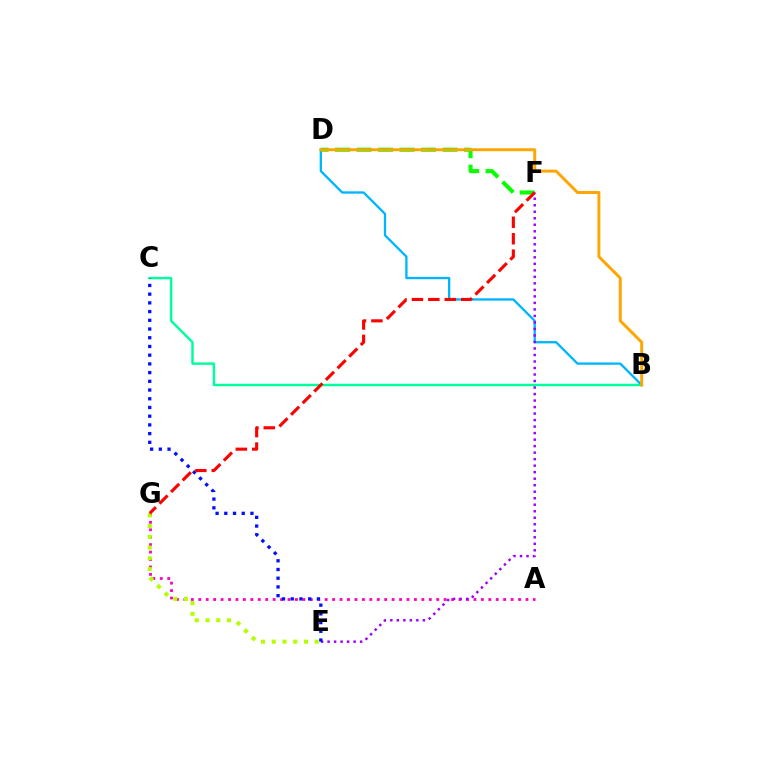{('B', 'C'): [{'color': '#00ff9d', 'line_style': 'solid', 'thickness': 1.77}], ('A', 'G'): [{'color': '#ff00bd', 'line_style': 'dotted', 'thickness': 2.02}], ('B', 'D'): [{'color': '#00b5ff', 'line_style': 'solid', 'thickness': 1.67}, {'color': '#ffa500', 'line_style': 'solid', 'thickness': 2.11}], ('E', 'G'): [{'color': '#b3ff00', 'line_style': 'dotted', 'thickness': 2.91}], ('E', 'F'): [{'color': '#9b00ff', 'line_style': 'dotted', 'thickness': 1.77}], ('D', 'F'): [{'color': '#08ff00', 'line_style': 'dashed', 'thickness': 2.92}], ('C', 'E'): [{'color': '#0010ff', 'line_style': 'dotted', 'thickness': 2.37}], ('F', 'G'): [{'color': '#ff0000', 'line_style': 'dashed', 'thickness': 2.23}]}